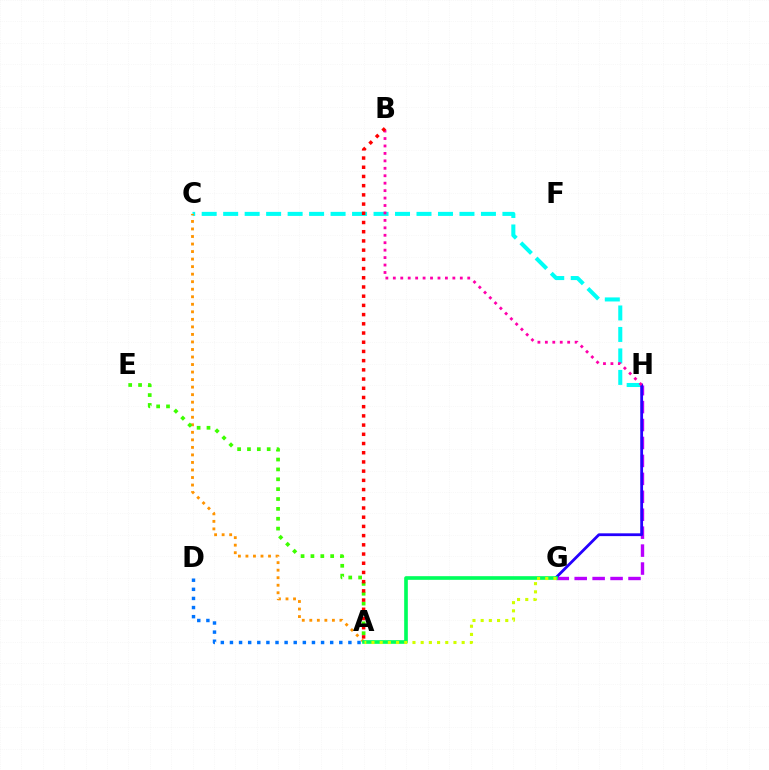{('C', 'H'): [{'color': '#00fff6', 'line_style': 'dashed', 'thickness': 2.92}], ('G', 'H'): [{'color': '#b900ff', 'line_style': 'dashed', 'thickness': 2.44}, {'color': '#2500ff', 'line_style': 'solid', 'thickness': 2.01}], ('A', 'C'): [{'color': '#ff9400', 'line_style': 'dotted', 'thickness': 2.05}], ('A', 'E'): [{'color': '#3dff00', 'line_style': 'dotted', 'thickness': 2.68}], ('B', 'H'): [{'color': '#ff00ac', 'line_style': 'dotted', 'thickness': 2.02}], ('A', 'G'): [{'color': '#00ff5c', 'line_style': 'solid', 'thickness': 2.63}, {'color': '#d1ff00', 'line_style': 'dotted', 'thickness': 2.23}], ('A', 'B'): [{'color': '#ff0000', 'line_style': 'dotted', 'thickness': 2.5}], ('A', 'D'): [{'color': '#0074ff', 'line_style': 'dotted', 'thickness': 2.48}]}